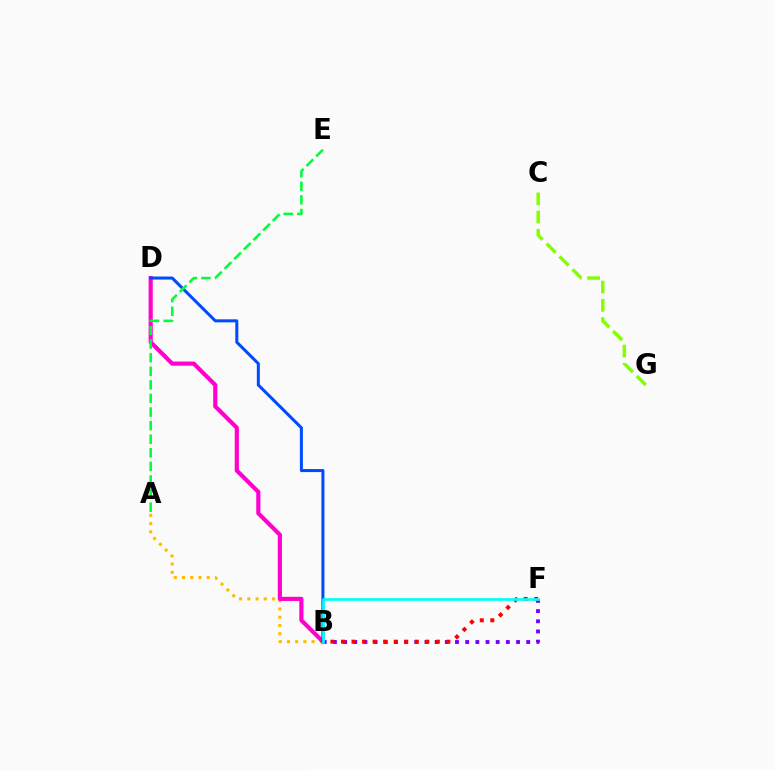{('A', 'B'): [{'color': '#ffbd00', 'line_style': 'dotted', 'thickness': 2.24}], ('B', 'D'): [{'color': '#ff00cf', 'line_style': 'solid', 'thickness': 2.99}, {'color': '#004bff', 'line_style': 'solid', 'thickness': 2.18}], ('B', 'F'): [{'color': '#7200ff', 'line_style': 'dotted', 'thickness': 2.76}, {'color': '#ff0000', 'line_style': 'dotted', 'thickness': 2.86}, {'color': '#00fff6', 'line_style': 'solid', 'thickness': 1.92}], ('C', 'G'): [{'color': '#84ff00', 'line_style': 'dashed', 'thickness': 2.48}], ('A', 'E'): [{'color': '#00ff39', 'line_style': 'dashed', 'thickness': 1.85}]}